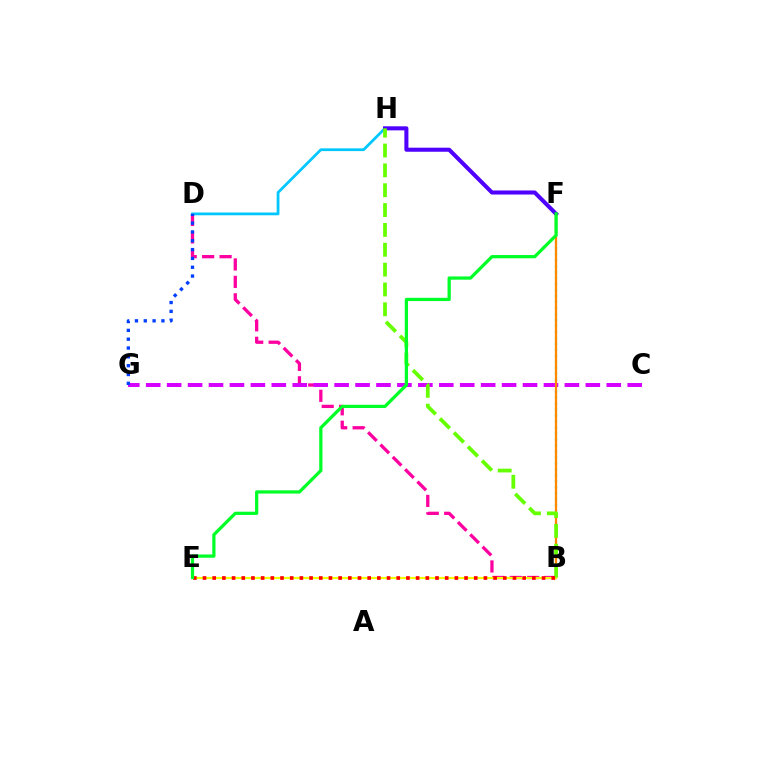{('D', 'H'): [{'color': '#00c7ff', 'line_style': 'solid', 'thickness': 1.99}], ('B', 'D'): [{'color': '#ff00a0', 'line_style': 'dashed', 'thickness': 2.37}], ('B', 'F'): [{'color': '#00ffaf', 'line_style': 'dotted', 'thickness': 1.62}, {'color': '#ff8800', 'line_style': 'solid', 'thickness': 1.62}], ('C', 'G'): [{'color': '#d600ff', 'line_style': 'dashed', 'thickness': 2.84}], ('D', 'G'): [{'color': '#003fff', 'line_style': 'dotted', 'thickness': 2.4}], ('B', 'E'): [{'color': '#eeff00', 'line_style': 'solid', 'thickness': 1.54}, {'color': '#ff0000', 'line_style': 'dotted', 'thickness': 2.63}], ('F', 'H'): [{'color': '#4f00ff', 'line_style': 'solid', 'thickness': 2.92}], ('B', 'H'): [{'color': '#66ff00', 'line_style': 'dashed', 'thickness': 2.7}], ('E', 'F'): [{'color': '#00ff27', 'line_style': 'solid', 'thickness': 2.33}]}